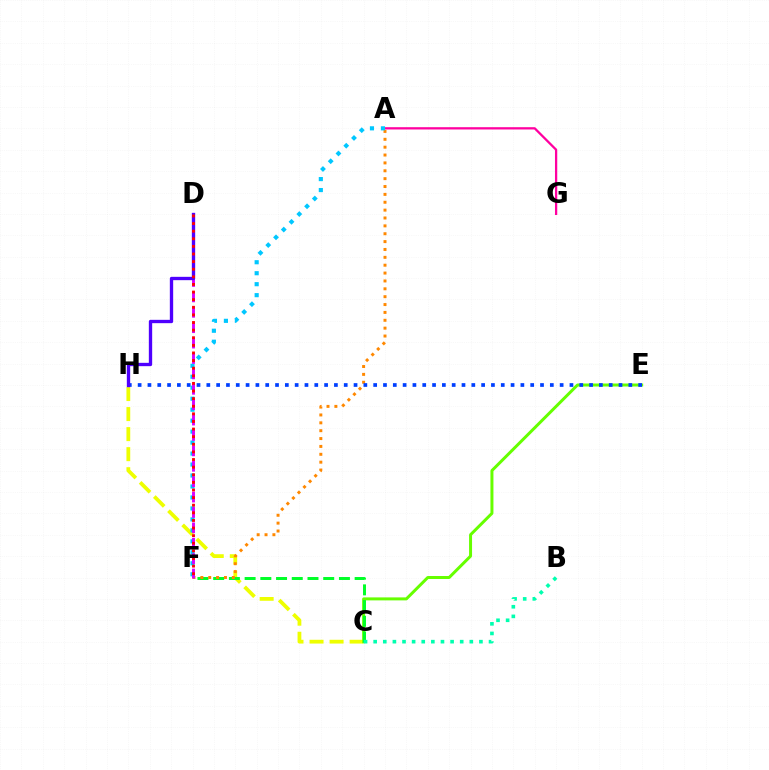{('A', 'G'): [{'color': '#ff00a0', 'line_style': 'solid', 'thickness': 1.64}], ('C', 'H'): [{'color': '#eeff00', 'line_style': 'dashed', 'thickness': 2.72}], ('C', 'E'): [{'color': '#66ff00', 'line_style': 'solid', 'thickness': 2.15}], ('C', 'F'): [{'color': '#00ff27', 'line_style': 'dashed', 'thickness': 2.14}], ('A', 'F'): [{'color': '#ff8800', 'line_style': 'dotted', 'thickness': 2.14}, {'color': '#00c7ff', 'line_style': 'dotted', 'thickness': 2.98}], ('E', 'H'): [{'color': '#003fff', 'line_style': 'dotted', 'thickness': 2.67}], ('D', 'F'): [{'color': '#d600ff', 'line_style': 'dashed', 'thickness': 2.09}, {'color': '#ff0000', 'line_style': 'dotted', 'thickness': 2.07}], ('B', 'C'): [{'color': '#00ffaf', 'line_style': 'dotted', 'thickness': 2.61}], ('D', 'H'): [{'color': '#4f00ff', 'line_style': 'solid', 'thickness': 2.4}]}